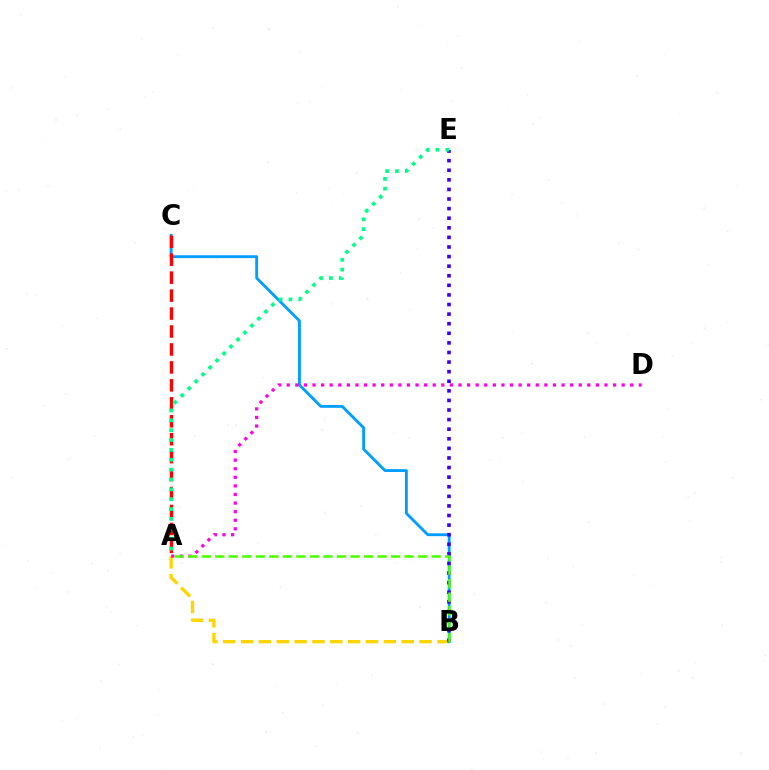{('A', 'B'): [{'color': '#ffd500', 'line_style': 'dashed', 'thickness': 2.42}, {'color': '#4fff00', 'line_style': 'dashed', 'thickness': 1.84}], ('B', 'C'): [{'color': '#009eff', 'line_style': 'solid', 'thickness': 2.05}], ('B', 'E'): [{'color': '#3700ff', 'line_style': 'dotted', 'thickness': 2.61}], ('A', 'D'): [{'color': '#ff00ed', 'line_style': 'dotted', 'thickness': 2.33}], ('A', 'C'): [{'color': '#ff0000', 'line_style': 'dashed', 'thickness': 2.44}], ('A', 'E'): [{'color': '#00ff86', 'line_style': 'dotted', 'thickness': 2.68}]}